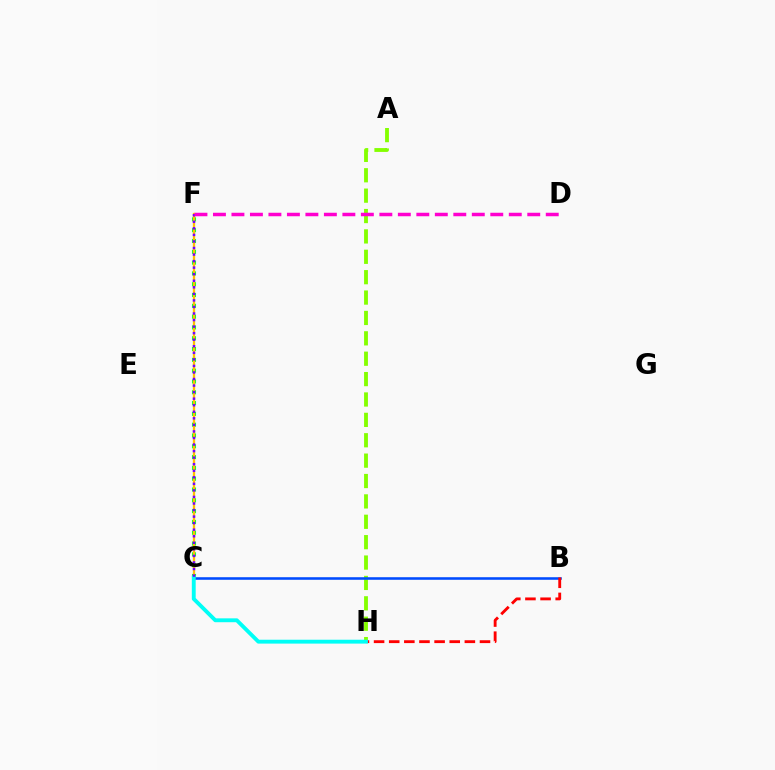{('C', 'F'): [{'color': '#00ff39', 'line_style': 'dotted', 'thickness': 2.94}, {'color': '#ffbd00', 'line_style': 'solid', 'thickness': 1.67}, {'color': '#7200ff', 'line_style': 'dotted', 'thickness': 1.78}], ('A', 'H'): [{'color': '#84ff00', 'line_style': 'dashed', 'thickness': 2.77}], ('B', 'C'): [{'color': '#004bff', 'line_style': 'solid', 'thickness': 1.84}], ('B', 'H'): [{'color': '#ff0000', 'line_style': 'dashed', 'thickness': 2.06}], ('C', 'H'): [{'color': '#00fff6', 'line_style': 'solid', 'thickness': 2.79}], ('D', 'F'): [{'color': '#ff00cf', 'line_style': 'dashed', 'thickness': 2.51}]}